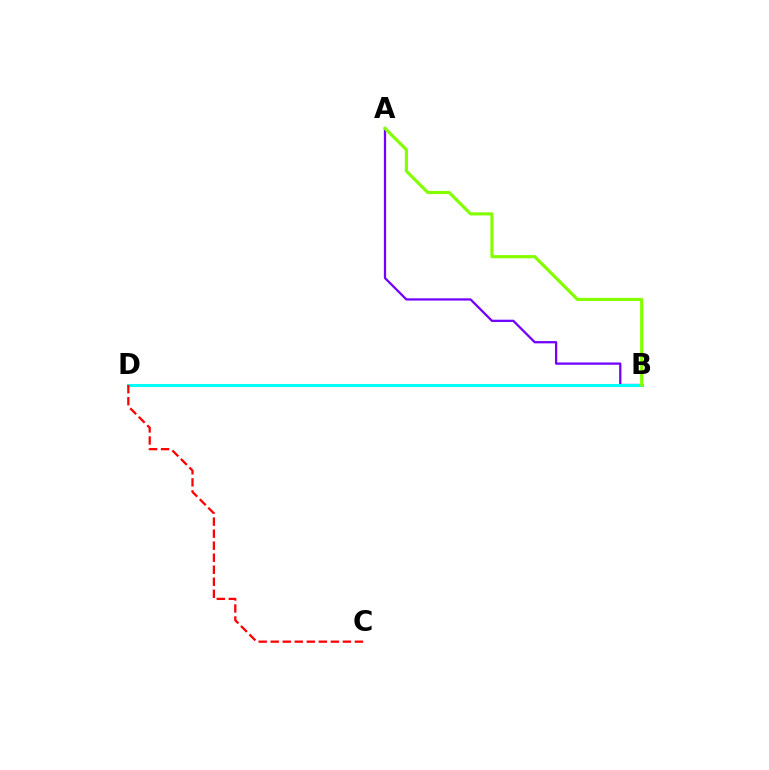{('A', 'B'): [{'color': '#7200ff', 'line_style': 'solid', 'thickness': 1.63}, {'color': '#84ff00', 'line_style': 'solid', 'thickness': 2.27}], ('B', 'D'): [{'color': '#00fff6', 'line_style': 'solid', 'thickness': 2.2}], ('C', 'D'): [{'color': '#ff0000', 'line_style': 'dashed', 'thickness': 1.63}]}